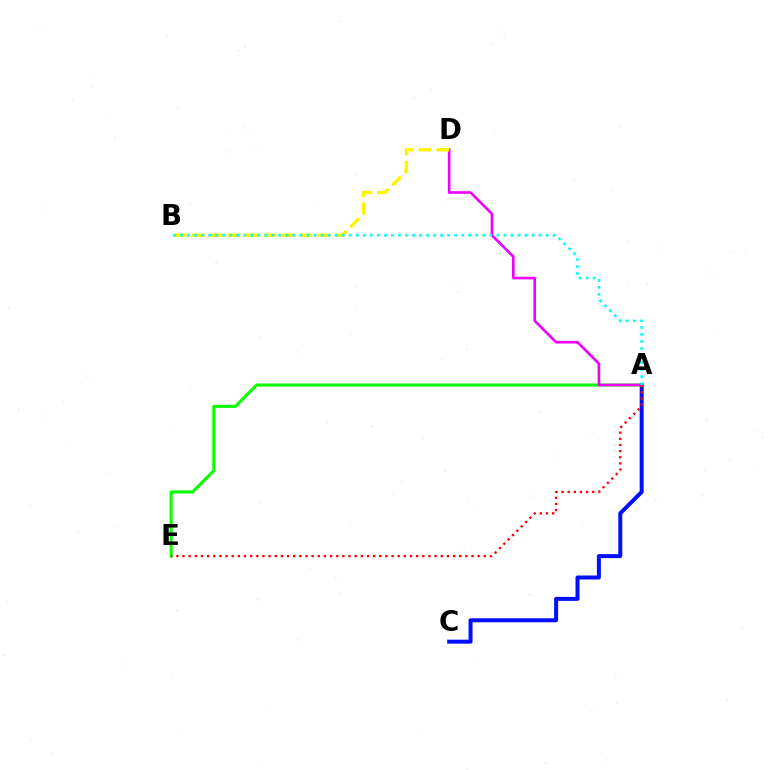{('A', 'C'): [{'color': '#0010ff', 'line_style': 'solid', 'thickness': 2.88}], ('A', 'E'): [{'color': '#08ff00', 'line_style': 'solid', 'thickness': 2.19}, {'color': '#ff0000', 'line_style': 'dotted', 'thickness': 1.67}], ('A', 'D'): [{'color': '#ee00ff', 'line_style': 'solid', 'thickness': 1.9}], ('B', 'D'): [{'color': '#fcf500', 'line_style': 'dashed', 'thickness': 2.44}], ('A', 'B'): [{'color': '#00fff6', 'line_style': 'dotted', 'thickness': 1.91}]}